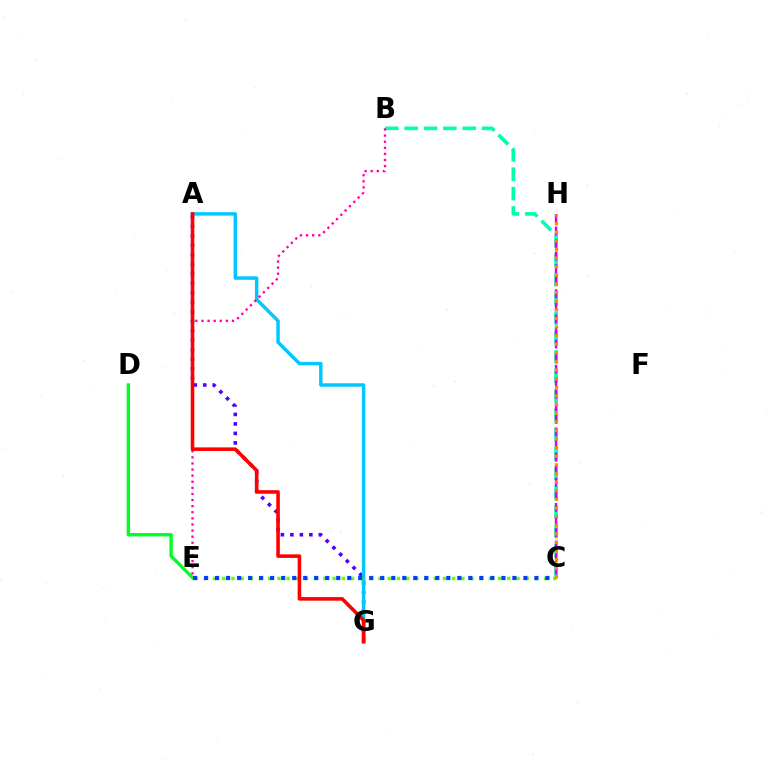{('A', 'G'): [{'color': '#4f00ff', 'line_style': 'dotted', 'thickness': 2.58}, {'color': '#00c7ff', 'line_style': 'solid', 'thickness': 2.49}, {'color': '#ff0000', 'line_style': 'solid', 'thickness': 2.58}], ('C', 'H'): [{'color': '#eeff00', 'line_style': 'dotted', 'thickness': 2.11}, {'color': '#d600ff', 'line_style': 'dashed', 'thickness': 1.71}, {'color': '#ff8800', 'line_style': 'dotted', 'thickness': 2.34}], ('D', 'E'): [{'color': '#00ff27', 'line_style': 'solid', 'thickness': 2.42}], ('C', 'E'): [{'color': '#66ff00', 'line_style': 'dotted', 'thickness': 2.5}, {'color': '#003fff', 'line_style': 'dotted', 'thickness': 2.99}], ('B', 'C'): [{'color': '#00ffaf', 'line_style': 'dashed', 'thickness': 2.63}], ('B', 'E'): [{'color': '#ff00a0', 'line_style': 'dotted', 'thickness': 1.66}]}